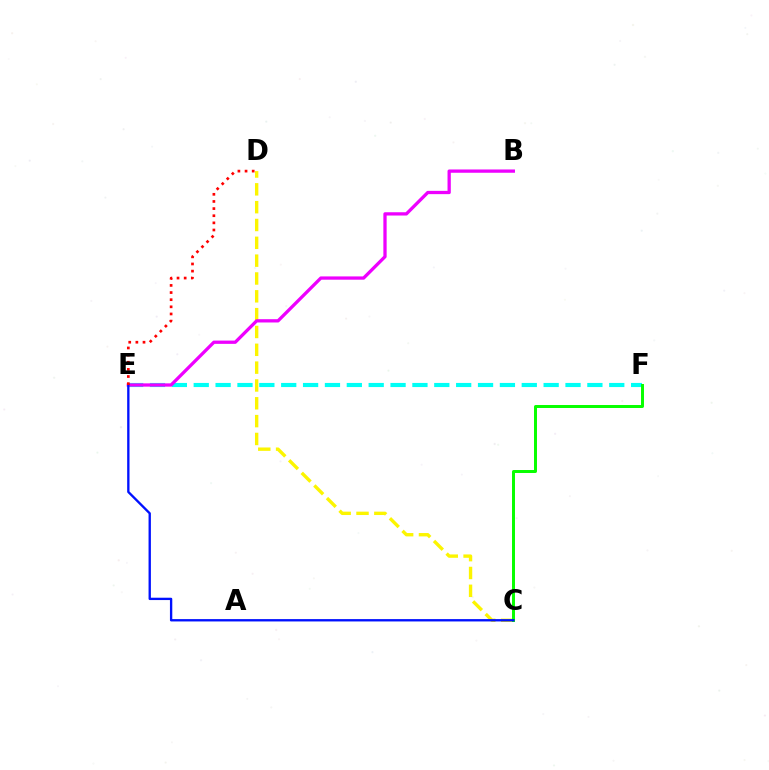{('E', 'F'): [{'color': '#00fff6', 'line_style': 'dashed', 'thickness': 2.97}], ('C', 'D'): [{'color': '#fcf500', 'line_style': 'dashed', 'thickness': 2.42}], ('C', 'F'): [{'color': '#08ff00', 'line_style': 'solid', 'thickness': 2.14}], ('B', 'E'): [{'color': '#ee00ff', 'line_style': 'solid', 'thickness': 2.36}], ('C', 'E'): [{'color': '#0010ff', 'line_style': 'solid', 'thickness': 1.69}], ('D', 'E'): [{'color': '#ff0000', 'line_style': 'dotted', 'thickness': 1.94}]}